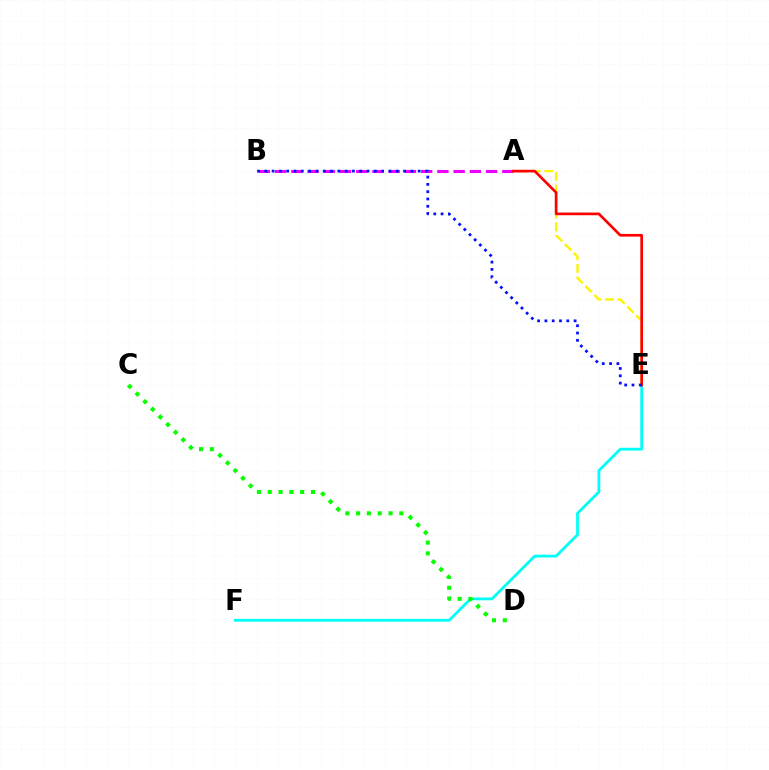{('A', 'B'): [{'color': '#ee00ff', 'line_style': 'dashed', 'thickness': 2.2}], ('A', 'E'): [{'color': '#fcf500', 'line_style': 'dashed', 'thickness': 1.71}, {'color': '#ff0000', 'line_style': 'solid', 'thickness': 1.93}], ('E', 'F'): [{'color': '#00fff6', 'line_style': 'solid', 'thickness': 2.01}], ('C', 'D'): [{'color': '#08ff00', 'line_style': 'dotted', 'thickness': 2.94}], ('B', 'E'): [{'color': '#0010ff', 'line_style': 'dotted', 'thickness': 1.98}]}